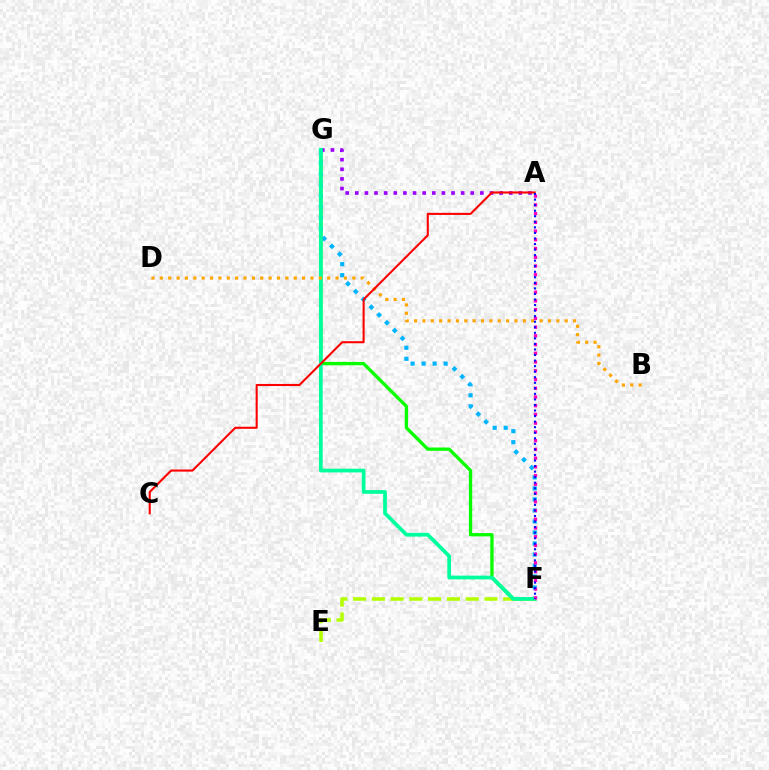{('F', 'G'): [{'color': '#08ff00', 'line_style': 'solid', 'thickness': 2.38}, {'color': '#00b5ff', 'line_style': 'dotted', 'thickness': 2.99}, {'color': '#00ff9d', 'line_style': 'solid', 'thickness': 2.69}], ('A', 'G'): [{'color': '#9b00ff', 'line_style': 'dotted', 'thickness': 2.61}], ('E', 'F'): [{'color': '#b3ff00', 'line_style': 'dashed', 'thickness': 2.55}], ('B', 'D'): [{'color': '#ffa500', 'line_style': 'dotted', 'thickness': 2.27}], ('A', 'C'): [{'color': '#ff0000', 'line_style': 'solid', 'thickness': 1.51}], ('A', 'F'): [{'color': '#ff00bd', 'line_style': 'dotted', 'thickness': 2.37}, {'color': '#0010ff', 'line_style': 'dotted', 'thickness': 1.51}]}